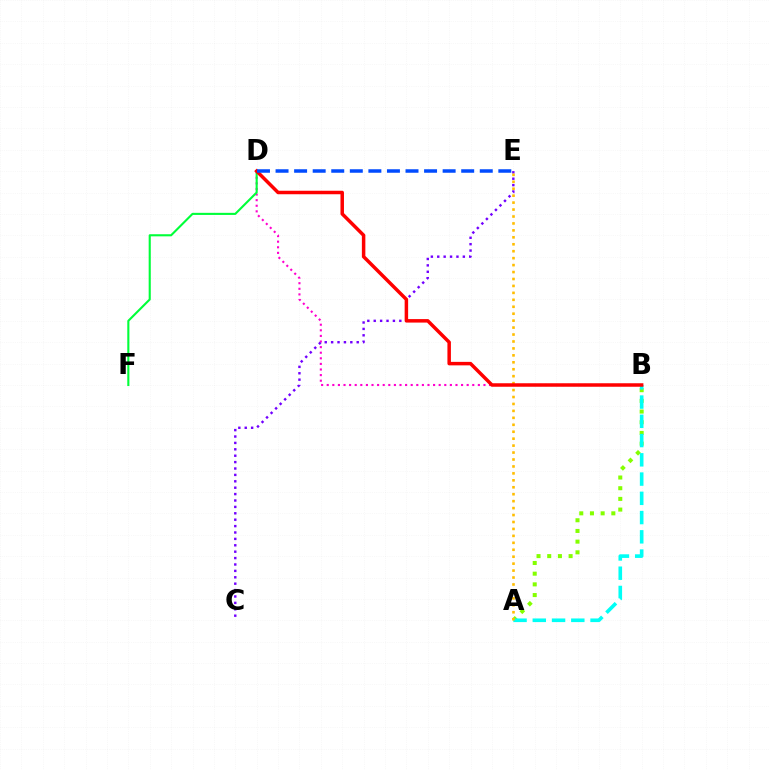{('B', 'D'): [{'color': '#ff00cf', 'line_style': 'dotted', 'thickness': 1.52}, {'color': '#ff0000', 'line_style': 'solid', 'thickness': 2.51}], ('A', 'B'): [{'color': '#84ff00', 'line_style': 'dotted', 'thickness': 2.9}, {'color': '#00fff6', 'line_style': 'dashed', 'thickness': 2.62}], ('C', 'E'): [{'color': '#7200ff', 'line_style': 'dotted', 'thickness': 1.74}], ('A', 'E'): [{'color': '#ffbd00', 'line_style': 'dotted', 'thickness': 1.89}], ('D', 'F'): [{'color': '#00ff39', 'line_style': 'solid', 'thickness': 1.52}], ('D', 'E'): [{'color': '#004bff', 'line_style': 'dashed', 'thickness': 2.52}]}